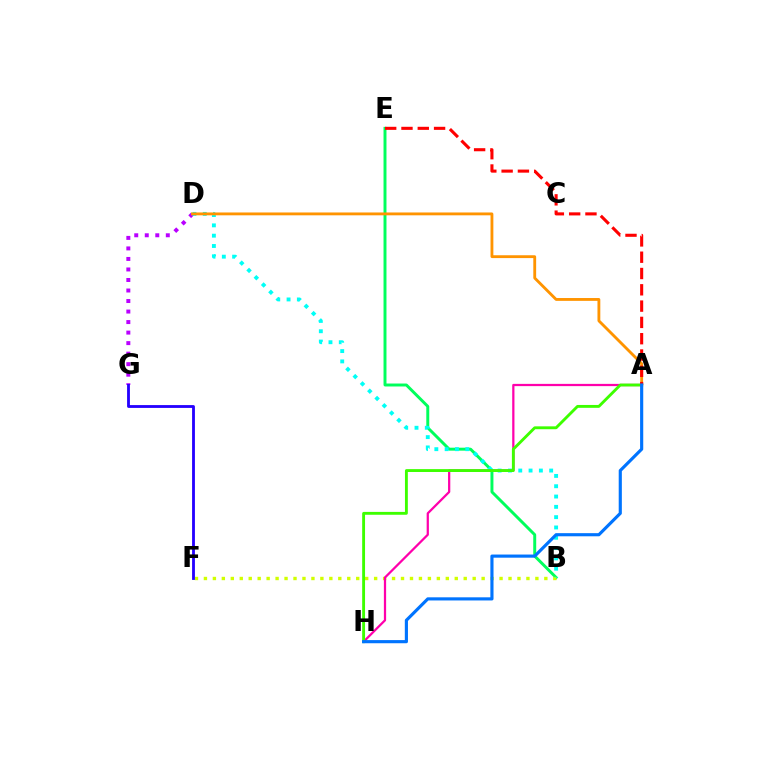{('B', 'E'): [{'color': '#00ff5c', 'line_style': 'solid', 'thickness': 2.13}], ('D', 'G'): [{'color': '#b900ff', 'line_style': 'dotted', 'thickness': 2.86}], ('B', 'F'): [{'color': '#d1ff00', 'line_style': 'dotted', 'thickness': 2.43}], ('F', 'G'): [{'color': '#2500ff', 'line_style': 'solid', 'thickness': 2.04}], ('B', 'D'): [{'color': '#00fff6', 'line_style': 'dotted', 'thickness': 2.8}], ('A', 'D'): [{'color': '#ff9400', 'line_style': 'solid', 'thickness': 2.04}], ('A', 'H'): [{'color': '#ff00ac', 'line_style': 'solid', 'thickness': 1.61}, {'color': '#3dff00', 'line_style': 'solid', 'thickness': 2.06}, {'color': '#0074ff', 'line_style': 'solid', 'thickness': 2.26}], ('A', 'E'): [{'color': '#ff0000', 'line_style': 'dashed', 'thickness': 2.21}]}